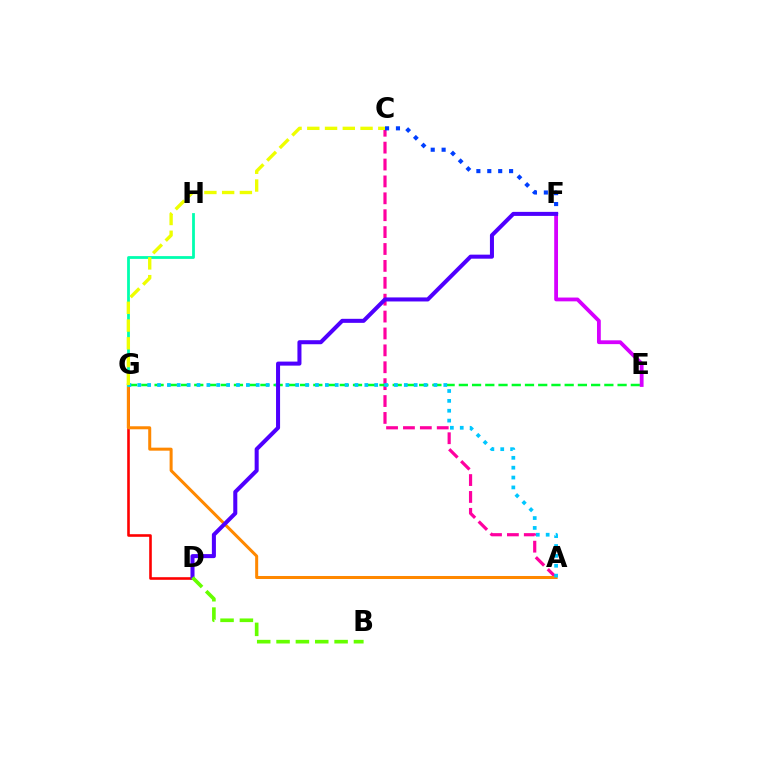{('D', 'G'): [{'color': '#ff0000', 'line_style': 'solid', 'thickness': 1.87}], ('A', 'C'): [{'color': '#ff00a0', 'line_style': 'dashed', 'thickness': 2.3}], ('E', 'G'): [{'color': '#00ff27', 'line_style': 'dashed', 'thickness': 1.8}], ('A', 'G'): [{'color': '#ff8800', 'line_style': 'solid', 'thickness': 2.17}, {'color': '#00c7ff', 'line_style': 'dotted', 'thickness': 2.68}], ('G', 'H'): [{'color': '#00ffaf', 'line_style': 'solid', 'thickness': 2.01}], ('E', 'F'): [{'color': '#d600ff', 'line_style': 'solid', 'thickness': 2.74}], ('C', 'F'): [{'color': '#003fff', 'line_style': 'dotted', 'thickness': 2.96}], ('D', 'F'): [{'color': '#4f00ff', 'line_style': 'solid', 'thickness': 2.91}], ('B', 'D'): [{'color': '#66ff00', 'line_style': 'dashed', 'thickness': 2.63}], ('C', 'G'): [{'color': '#eeff00', 'line_style': 'dashed', 'thickness': 2.41}]}